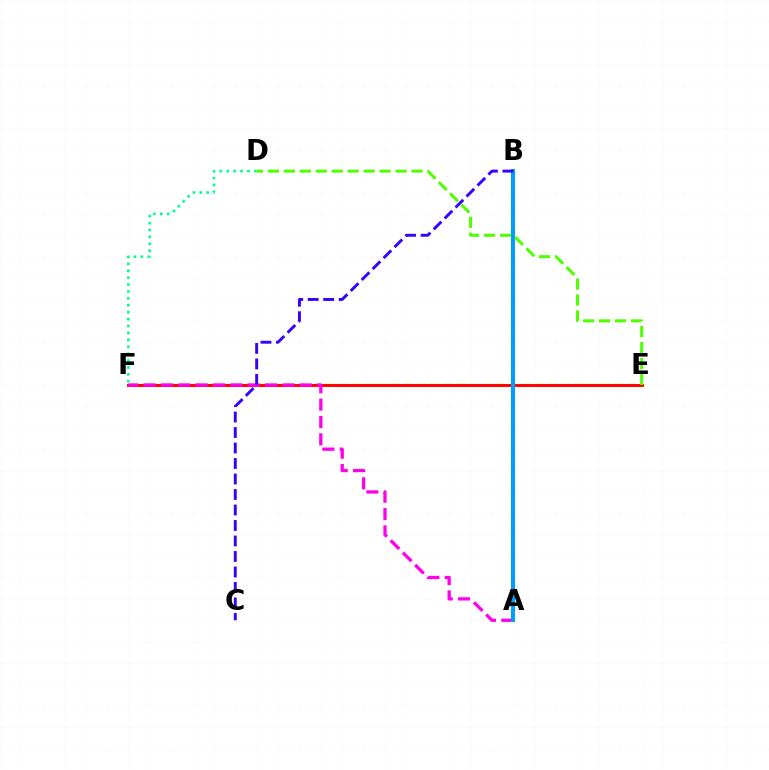{('E', 'F'): [{'color': '#ffd500', 'line_style': 'dashed', 'thickness': 1.78}, {'color': '#ff0000', 'line_style': 'solid', 'thickness': 2.1}], ('A', 'F'): [{'color': '#ff00ed', 'line_style': 'dashed', 'thickness': 2.36}], ('D', 'F'): [{'color': '#00ff86', 'line_style': 'dotted', 'thickness': 1.88}], ('A', 'B'): [{'color': '#009eff', 'line_style': 'solid', 'thickness': 2.91}], ('D', 'E'): [{'color': '#4fff00', 'line_style': 'dashed', 'thickness': 2.17}], ('B', 'C'): [{'color': '#3700ff', 'line_style': 'dashed', 'thickness': 2.1}]}